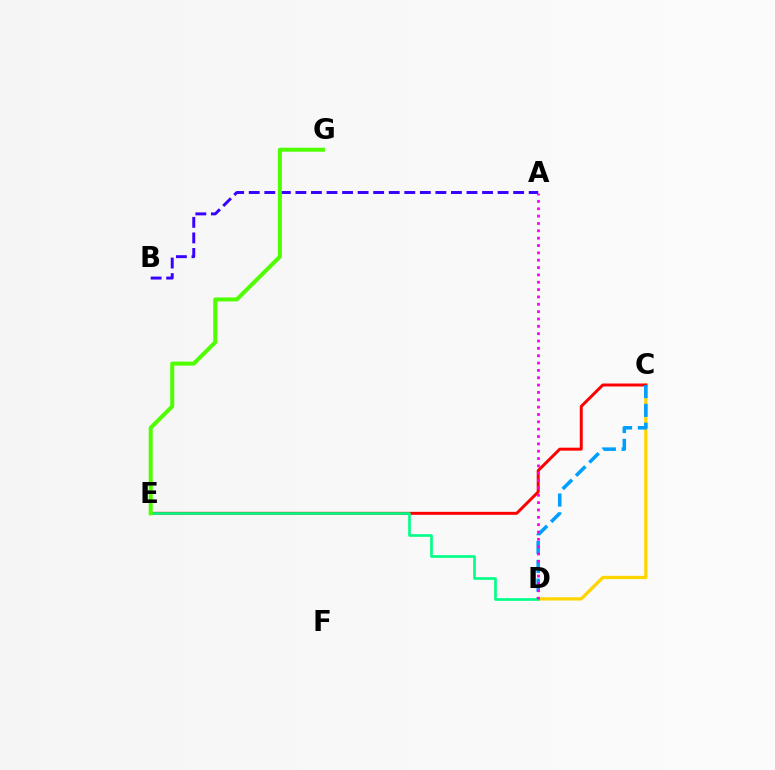{('C', 'D'): [{'color': '#ffd500', 'line_style': 'solid', 'thickness': 2.36}, {'color': '#009eff', 'line_style': 'dashed', 'thickness': 2.56}], ('C', 'E'): [{'color': '#ff0000', 'line_style': 'solid', 'thickness': 2.14}], ('A', 'B'): [{'color': '#3700ff', 'line_style': 'dashed', 'thickness': 2.11}], ('D', 'E'): [{'color': '#00ff86', 'line_style': 'solid', 'thickness': 1.91}], ('E', 'G'): [{'color': '#4fff00', 'line_style': 'solid', 'thickness': 2.88}], ('A', 'D'): [{'color': '#ff00ed', 'line_style': 'dotted', 'thickness': 2.0}]}